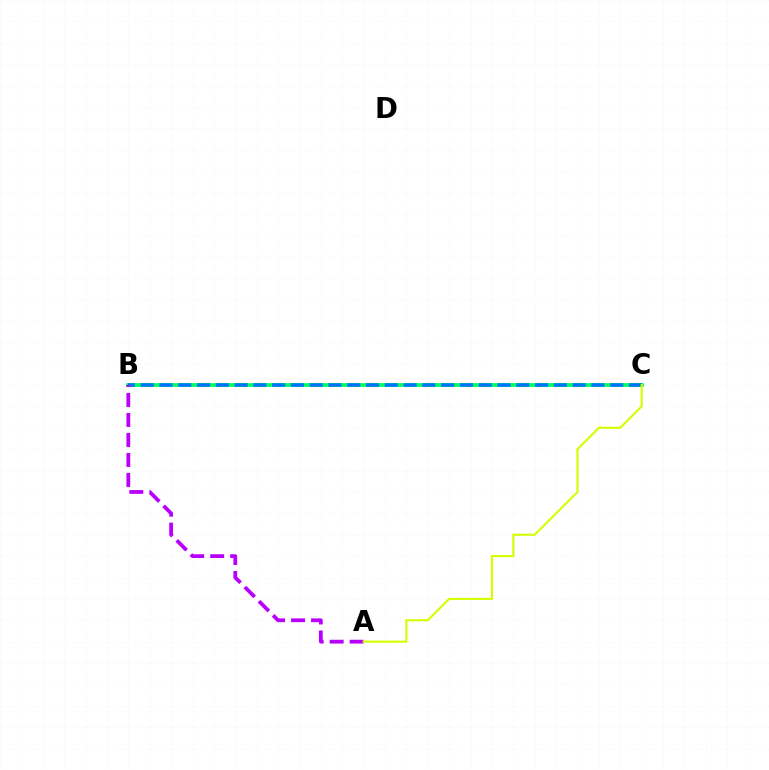{('B', 'C'): [{'color': '#ff0000', 'line_style': 'dotted', 'thickness': 1.68}, {'color': '#00ff5c', 'line_style': 'solid', 'thickness': 2.71}, {'color': '#0074ff', 'line_style': 'dashed', 'thickness': 2.55}], ('A', 'B'): [{'color': '#b900ff', 'line_style': 'dashed', 'thickness': 2.72}], ('A', 'C'): [{'color': '#d1ff00', 'line_style': 'solid', 'thickness': 1.52}]}